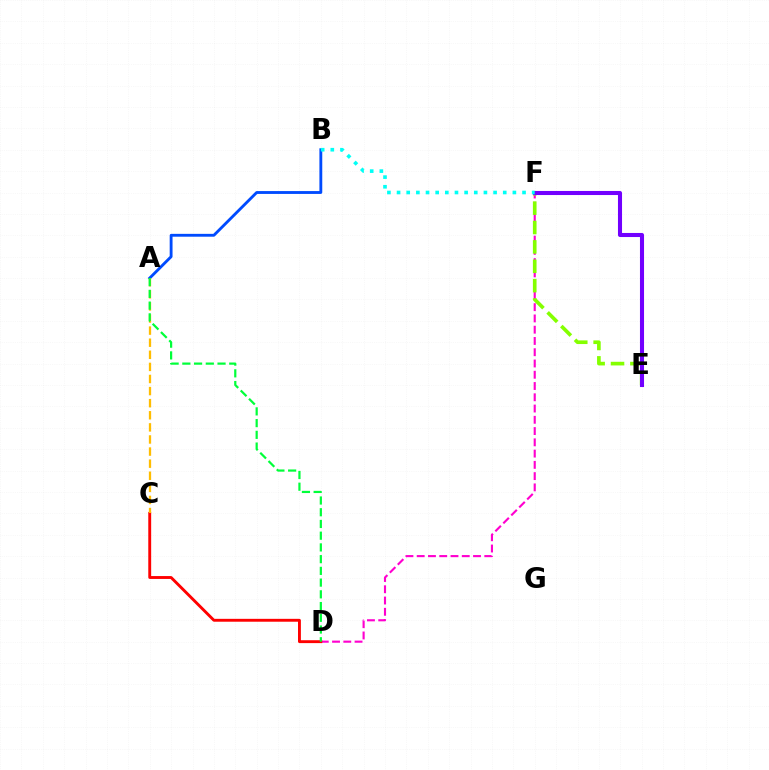{('D', 'F'): [{'color': '#ff00cf', 'line_style': 'dashed', 'thickness': 1.53}], ('A', 'B'): [{'color': '#004bff', 'line_style': 'solid', 'thickness': 2.05}], ('C', 'D'): [{'color': '#ff0000', 'line_style': 'solid', 'thickness': 2.07}], ('A', 'C'): [{'color': '#ffbd00', 'line_style': 'dashed', 'thickness': 1.64}], ('E', 'F'): [{'color': '#84ff00', 'line_style': 'dashed', 'thickness': 2.63}, {'color': '#7200ff', 'line_style': 'solid', 'thickness': 2.93}], ('A', 'D'): [{'color': '#00ff39', 'line_style': 'dashed', 'thickness': 1.59}], ('B', 'F'): [{'color': '#00fff6', 'line_style': 'dotted', 'thickness': 2.62}]}